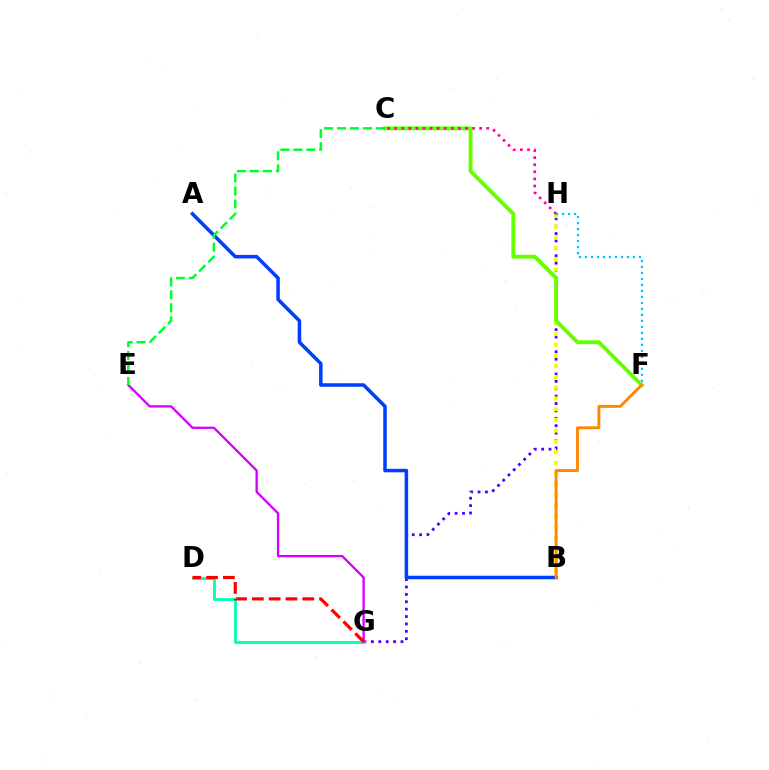{('G', 'H'): [{'color': '#4f00ff', 'line_style': 'dotted', 'thickness': 2.01}], ('B', 'H'): [{'color': '#eeff00', 'line_style': 'dotted', 'thickness': 2.92}], ('C', 'F'): [{'color': '#66ff00', 'line_style': 'solid', 'thickness': 2.81}], ('F', 'H'): [{'color': '#00c7ff', 'line_style': 'dotted', 'thickness': 1.63}], ('D', 'G'): [{'color': '#00ffaf', 'line_style': 'solid', 'thickness': 2.02}, {'color': '#ff0000', 'line_style': 'dashed', 'thickness': 2.28}], ('A', 'B'): [{'color': '#003fff', 'line_style': 'solid', 'thickness': 2.54}], ('E', 'G'): [{'color': '#d600ff', 'line_style': 'solid', 'thickness': 1.67}], ('C', 'E'): [{'color': '#00ff27', 'line_style': 'dashed', 'thickness': 1.76}], ('B', 'F'): [{'color': '#ff8800', 'line_style': 'solid', 'thickness': 2.08}], ('C', 'H'): [{'color': '#ff00a0', 'line_style': 'dotted', 'thickness': 1.92}]}